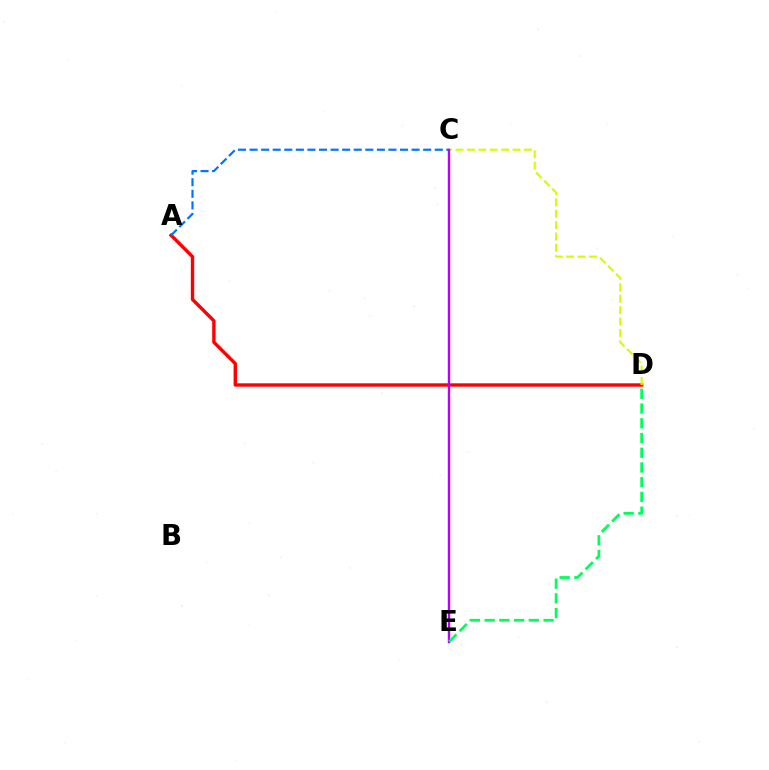{('A', 'D'): [{'color': '#ff0000', 'line_style': 'solid', 'thickness': 2.44}], ('C', 'D'): [{'color': '#d1ff00', 'line_style': 'dashed', 'thickness': 1.55}], ('A', 'C'): [{'color': '#0074ff', 'line_style': 'dashed', 'thickness': 1.57}], ('C', 'E'): [{'color': '#b900ff', 'line_style': 'solid', 'thickness': 1.73}], ('D', 'E'): [{'color': '#00ff5c', 'line_style': 'dashed', 'thickness': 2.0}]}